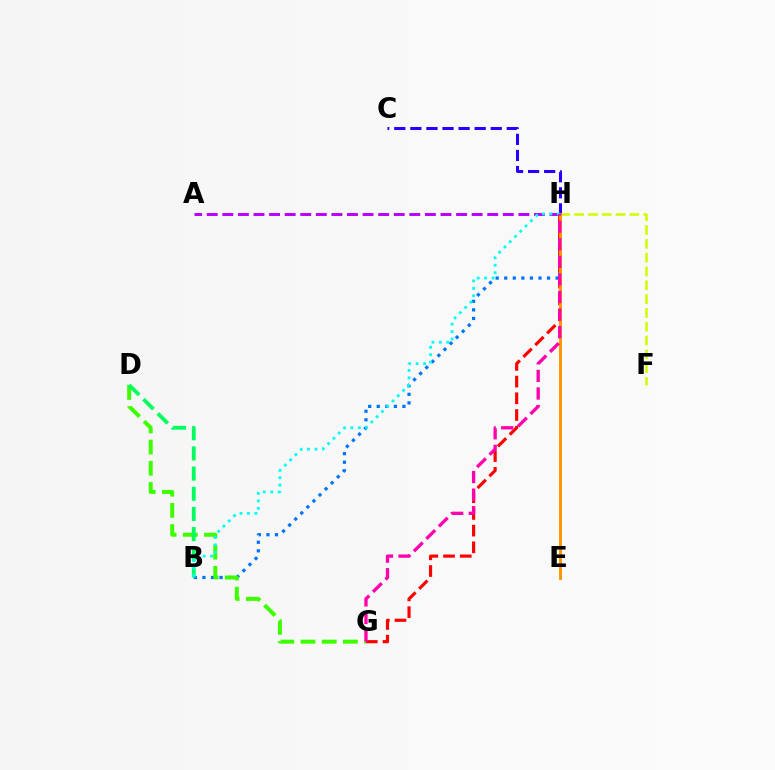{('B', 'H'): [{'color': '#0074ff', 'line_style': 'dotted', 'thickness': 2.33}, {'color': '#00fff6', 'line_style': 'dotted', 'thickness': 2.02}], ('C', 'H'): [{'color': '#2500ff', 'line_style': 'dashed', 'thickness': 2.18}], ('F', 'H'): [{'color': '#d1ff00', 'line_style': 'dashed', 'thickness': 1.88}], ('G', 'H'): [{'color': '#ff0000', 'line_style': 'dashed', 'thickness': 2.27}, {'color': '#ff00ac', 'line_style': 'dashed', 'thickness': 2.39}], ('E', 'H'): [{'color': '#ff9400', 'line_style': 'solid', 'thickness': 2.08}], ('D', 'G'): [{'color': '#3dff00', 'line_style': 'dashed', 'thickness': 2.88}], ('A', 'H'): [{'color': '#b900ff', 'line_style': 'dashed', 'thickness': 2.12}], ('B', 'D'): [{'color': '#00ff5c', 'line_style': 'dashed', 'thickness': 2.74}]}